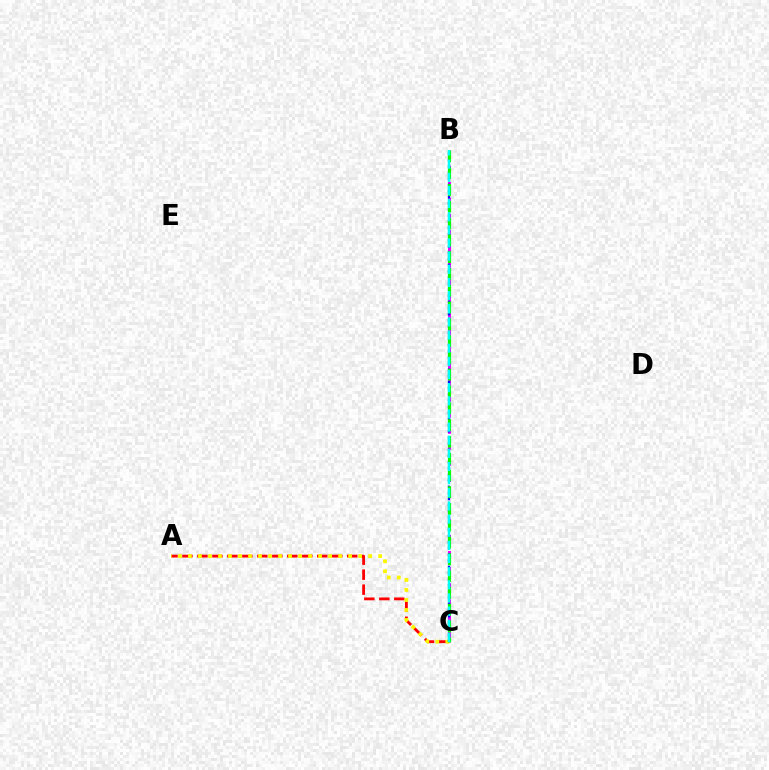{('B', 'C'): [{'color': '#ee00ff', 'line_style': 'dashed', 'thickness': 2.18}, {'color': '#0010ff', 'line_style': 'dotted', 'thickness': 1.67}, {'color': '#08ff00', 'line_style': 'dashed', 'thickness': 2.28}, {'color': '#00fff6', 'line_style': 'dashed', 'thickness': 1.79}], ('A', 'C'): [{'color': '#ff0000', 'line_style': 'dashed', 'thickness': 2.03}, {'color': '#fcf500', 'line_style': 'dotted', 'thickness': 2.72}]}